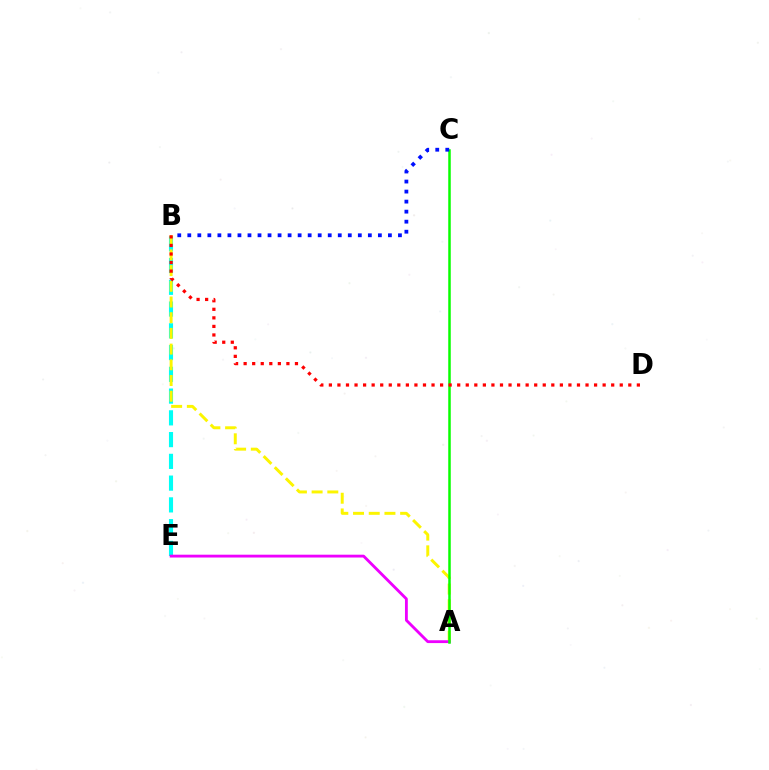{('B', 'E'): [{'color': '#00fff6', 'line_style': 'dashed', 'thickness': 2.96}], ('A', 'B'): [{'color': '#fcf500', 'line_style': 'dashed', 'thickness': 2.13}], ('A', 'E'): [{'color': '#ee00ff', 'line_style': 'solid', 'thickness': 2.04}], ('A', 'C'): [{'color': '#08ff00', 'line_style': 'solid', 'thickness': 1.81}], ('B', 'C'): [{'color': '#0010ff', 'line_style': 'dotted', 'thickness': 2.73}], ('B', 'D'): [{'color': '#ff0000', 'line_style': 'dotted', 'thickness': 2.32}]}